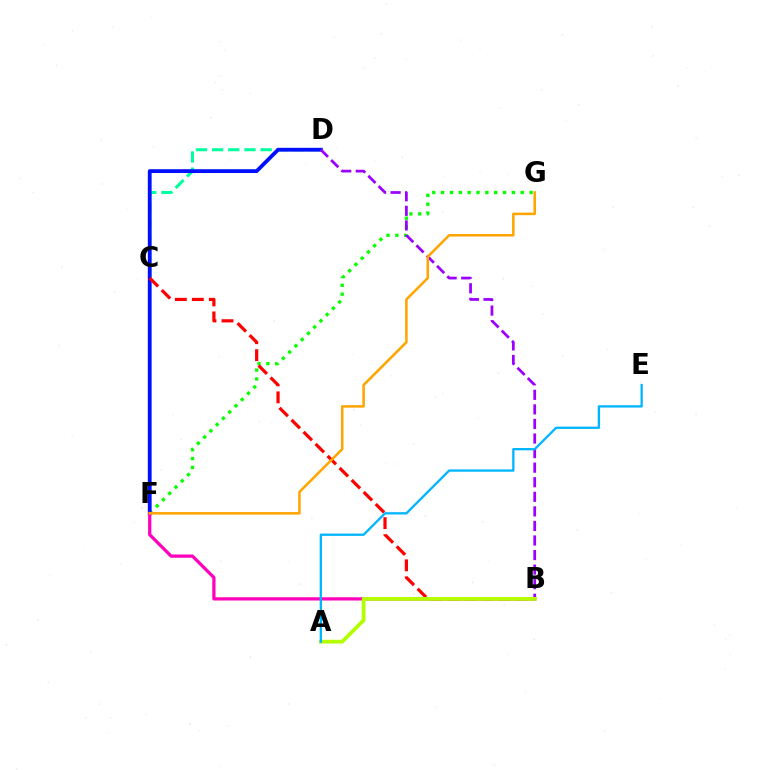{('C', 'D'): [{'color': '#00ff9d', 'line_style': 'dashed', 'thickness': 2.2}], ('F', 'G'): [{'color': '#08ff00', 'line_style': 'dotted', 'thickness': 2.4}, {'color': '#ffa500', 'line_style': 'solid', 'thickness': 1.83}], ('D', 'F'): [{'color': '#0010ff', 'line_style': 'solid', 'thickness': 2.75}], ('B', 'D'): [{'color': '#9b00ff', 'line_style': 'dashed', 'thickness': 1.98}], ('B', 'C'): [{'color': '#ff0000', 'line_style': 'dashed', 'thickness': 2.31}], ('B', 'F'): [{'color': '#ff00bd', 'line_style': 'solid', 'thickness': 2.33}], ('A', 'B'): [{'color': '#b3ff00', 'line_style': 'solid', 'thickness': 2.71}], ('A', 'E'): [{'color': '#00b5ff', 'line_style': 'solid', 'thickness': 1.66}]}